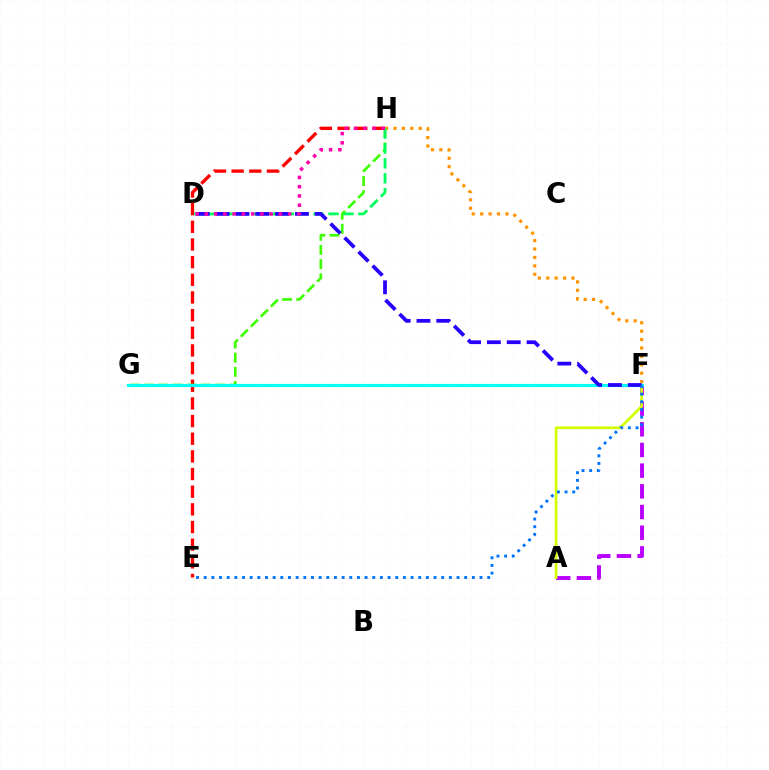{('E', 'H'): [{'color': '#ff0000', 'line_style': 'dashed', 'thickness': 2.4}], ('A', 'F'): [{'color': '#b900ff', 'line_style': 'dashed', 'thickness': 2.81}, {'color': '#d1ff00', 'line_style': 'solid', 'thickness': 1.98}], ('F', 'H'): [{'color': '#ff9400', 'line_style': 'dotted', 'thickness': 2.28}], ('G', 'H'): [{'color': '#3dff00', 'line_style': 'dashed', 'thickness': 1.92}], ('F', 'G'): [{'color': '#00fff6', 'line_style': 'solid', 'thickness': 2.25}], ('D', 'H'): [{'color': '#00ff5c', 'line_style': 'dashed', 'thickness': 2.03}, {'color': '#ff00ac', 'line_style': 'dotted', 'thickness': 2.52}], ('D', 'F'): [{'color': '#2500ff', 'line_style': 'dashed', 'thickness': 2.69}], ('E', 'F'): [{'color': '#0074ff', 'line_style': 'dotted', 'thickness': 2.08}]}